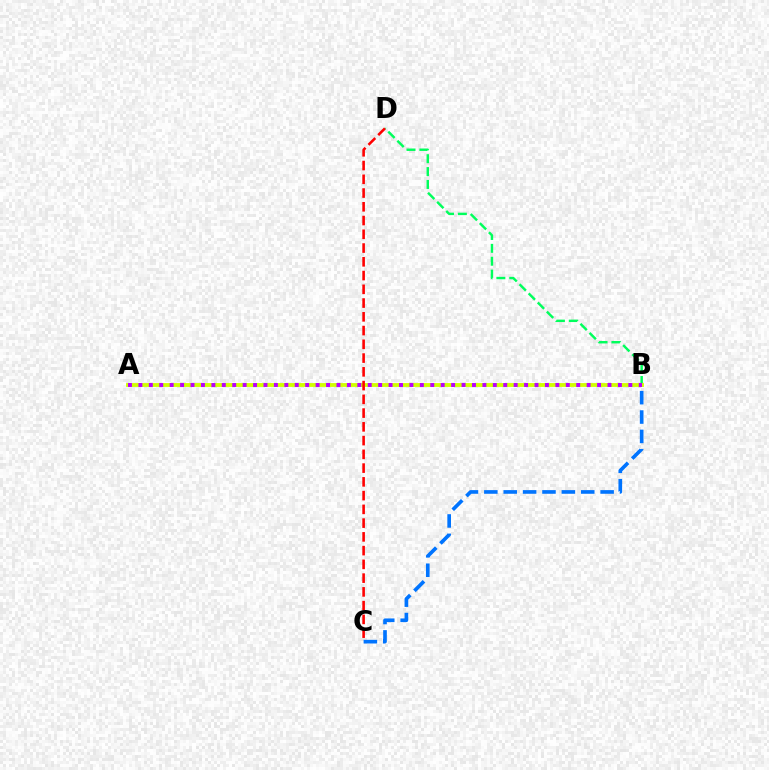{('B', 'C'): [{'color': '#0074ff', 'line_style': 'dashed', 'thickness': 2.63}], ('B', 'D'): [{'color': '#00ff5c', 'line_style': 'dashed', 'thickness': 1.75}], ('A', 'B'): [{'color': '#d1ff00', 'line_style': 'solid', 'thickness': 2.76}, {'color': '#b900ff', 'line_style': 'dotted', 'thickness': 2.83}], ('C', 'D'): [{'color': '#ff0000', 'line_style': 'dashed', 'thickness': 1.87}]}